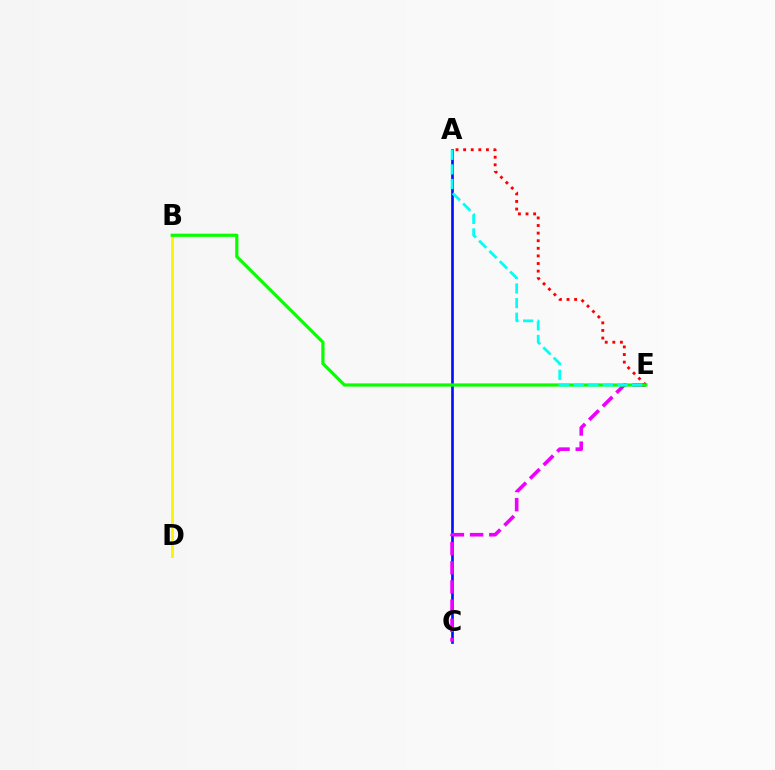{('B', 'D'): [{'color': '#fcf500', 'line_style': 'solid', 'thickness': 2.14}], ('A', 'C'): [{'color': '#0010ff', 'line_style': 'solid', 'thickness': 1.91}], ('C', 'E'): [{'color': '#ee00ff', 'line_style': 'dashed', 'thickness': 2.61}], ('A', 'E'): [{'color': '#ff0000', 'line_style': 'dotted', 'thickness': 2.06}, {'color': '#00fff6', 'line_style': 'dashed', 'thickness': 1.98}], ('B', 'E'): [{'color': '#08ff00', 'line_style': 'solid', 'thickness': 2.3}]}